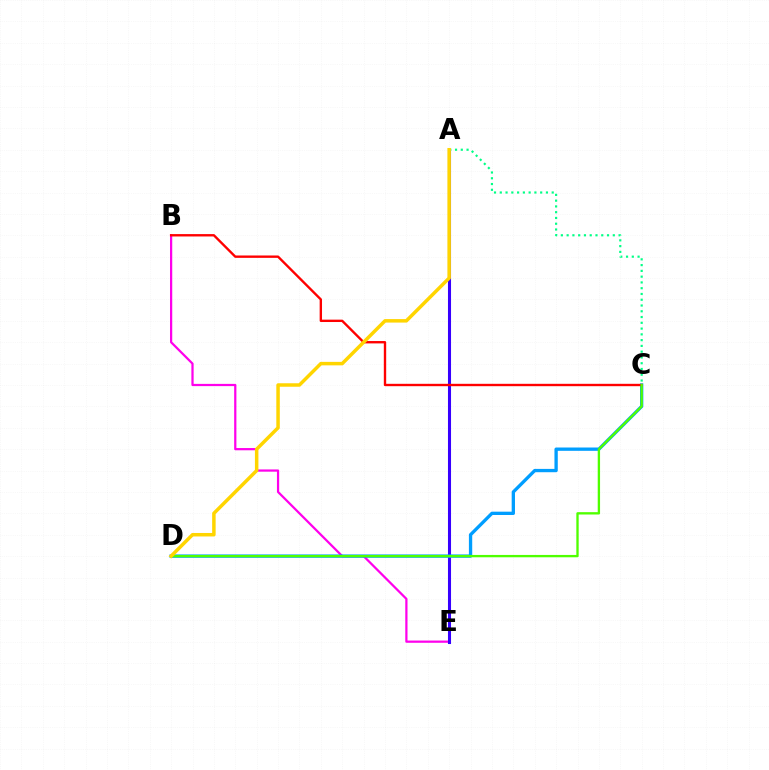{('B', 'E'): [{'color': '#ff00ed', 'line_style': 'solid', 'thickness': 1.61}], ('A', 'E'): [{'color': '#3700ff', 'line_style': 'solid', 'thickness': 2.2}], ('C', 'D'): [{'color': '#009eff', 'line_style': 'solid', 'thickness': 2.39}, {'color': '#4fff00', 'line_style': 'solid', 'thickness': 1.68}], ('B', 'C'): [{'color': '#ff0000', 'line_style': 'solid', 'thickness': 1.71}], ('A', 'C'): [{'color': '#00ff86', 'line_style': 'dotted', 'thickness': 1.57}], ('A', 'D'): [{'color': '#ffd500', 'line_style': 'solid', 'thickness': 2.51}]}